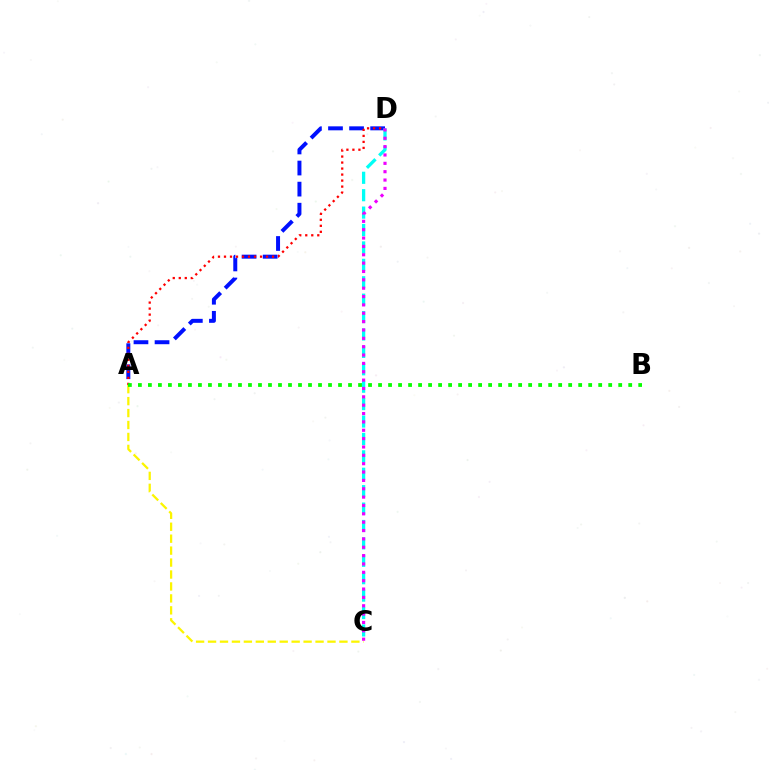{('A', 'D'): [{'color': '#0010ff', 'line_style': 'dashed', 'thickness': 2.86}, {'color': '#ff0000', 'line_style': 'dotted', 'thickness': 1.63}], ('A', 'C'): [{'color': '#fcf500', 'line_style': 'dashed', 'thickness': 1.62}], ('C', 'D'): [{'color': '#00fff6', 'line_style': 'dashed', 'thickness': 2.37}, {'color': '#ee00ff', 'line_style': 'dotted', 'thickness': 2.27}], ('A', 'B'): [{'color': '#08ff00', 'line_style': 'dotted', 'thickness': 2.72}]}